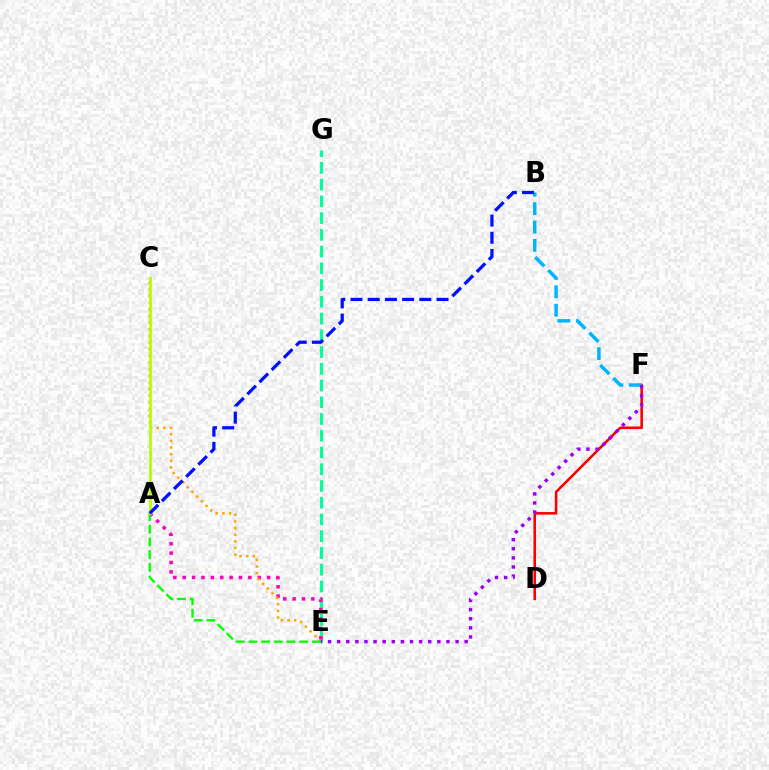{('E', 'G'): [{'color': '#00ff9d', 'line_style': 'dashed', 'thickness': 2.27}], ('A', 'E'): [{'color': '#ff00bd', 'line_style': 'dotted', 'thickness': 2.55}, {'color': '#08ff00', 'line_style': 'dashed', 'thickness': 1.73}], ('C', 'E'): [{'color': '#ffa500', 'line_style': 'dotted', 'thickness': 1.81}], ('A', 'C'): [{'color': '#b3ff00', 'line_style': 'solid', 'thickness': 2.0}], ('D', 'F'): [{'color': '#ff0000', 'line_style': 'solid', 'thickness': 1.86}], ('B', 'F'): [{'color': '#00b5ff', 'line_style': 'dashed', 'thickness': 2.5}], ('A', 'B'): [{'color': '#0010ff', 'line_style': 'dashed', 'thickness': 2.34}], ('E', 'F'): [{'color': '#9b00ff', 'line_style': 'dotted', 'thickness': 2.47}]}